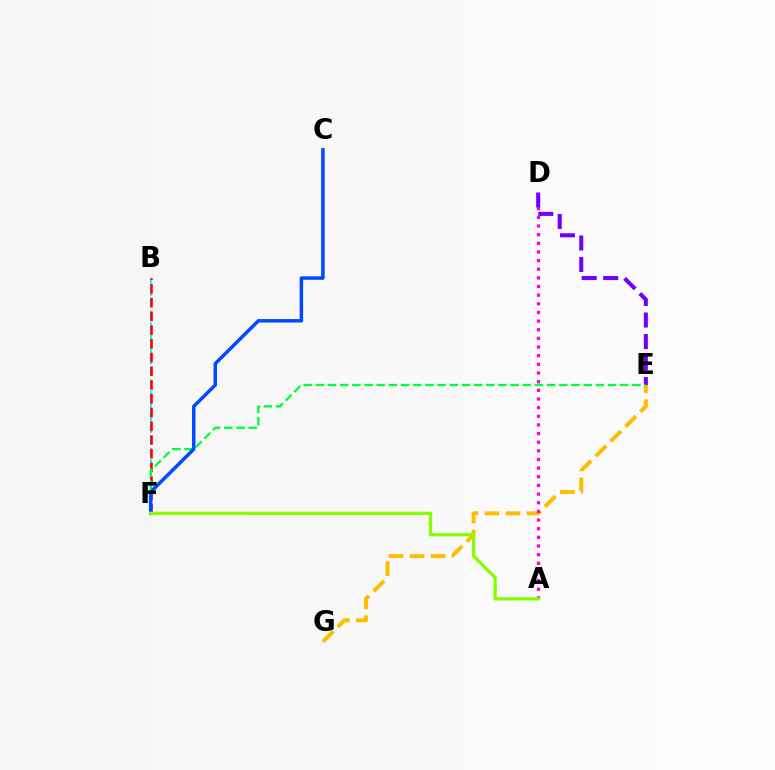{('B', 'F'): [{'color': '#00fff6', 'line_style': 'dashed', 'thickness': 1.55}, {'color': '#ff0000', 'line_style': 'dashed', 'thickness': 1.87}], ('E', 'G'): [{'color': '#ffbd00', 'line_style': 'dashed', 'thickness': 2.86}], ('A', 'D'): [{'color': '#ff00cf', 'line_style': 'dotted', 'thickness': 2.35}], ('D', 'E'): [{'color': '#7200ff', 'line_style': 'dashed', 'thickness': 2.92}], ('E', 'F'): [{'color': '#00ff39', 'line_style': 'dashed', 'thickness': 1.65}], ('C', 'F'): [{'color': '#004bff', 'line_style': 'solid', 'thickness': 2.51}], ('A', 'F'): [{'color': '#84ff00', 'line_style': 'solid', 'thickness': 2.36}]}